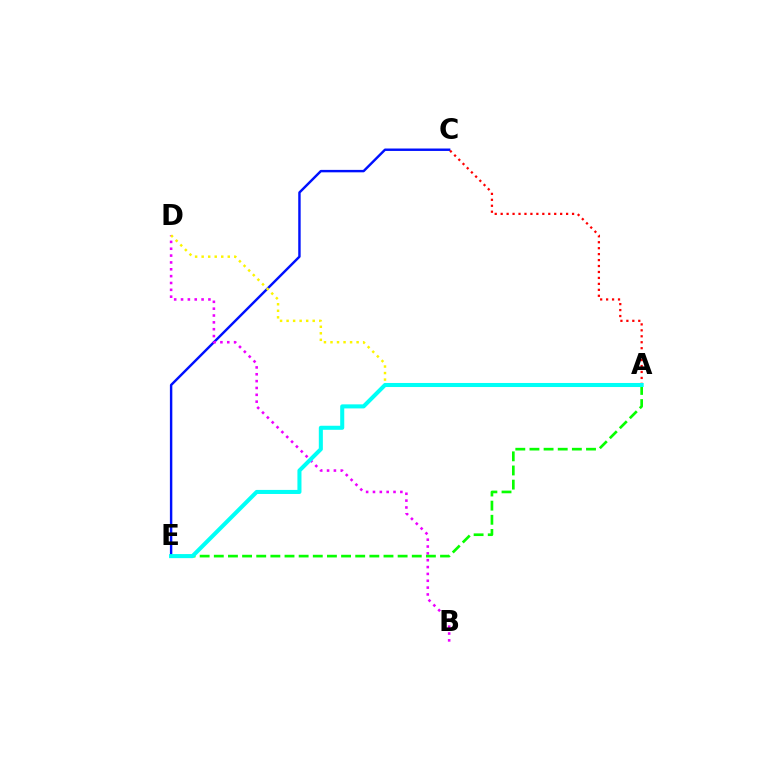{('C', 'E'): [{'color': '#0010ff', 'line_style': 'solid', 'thickness': 1.75}], ('B', 'D'): [{'color': '#ee00ff', 'line_style': 'dotted', 'thickness': 1.86}], ('A', 'D'): [{'color': '#fcf500', 'line_style': 'dotted', 'thickness': 1.77}], ('A', 'E'): [{'color': '#08ff00', 'line_style': 'dashed', 'thickness': 1.92}, {'color': '#00fff6', 'line_style': 'solid', 'thickness': 2.92}], ('A', 'C'): [{'color': '#ff0000', 'line_style': 'dotted', 'thickness': 1.62}]}